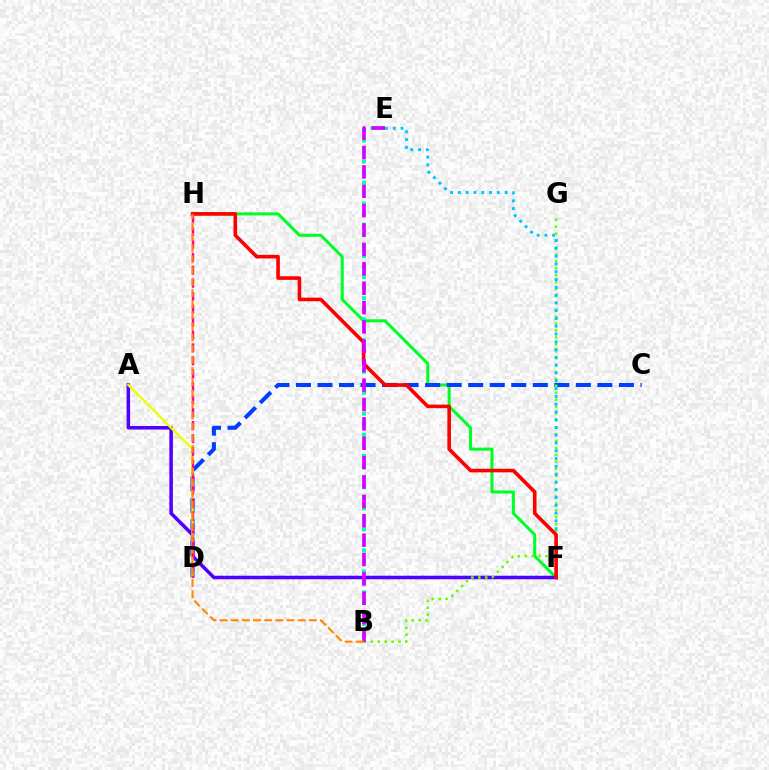{('F', 'H'): [{'color': '#00ff27', 'line_style': 'solid', 'thickness': 2.19}, {'color': '#ff0000', 'line_style': 'solid', 'thickness': 2.6}], ('C', 'D'): [{'color': '#003fff', 'line_style': 'dashed', 'thickness': 2.92}], ('A', 'F'): [{'color': '#4f00ff', 'line_style': 'solid', 'thickness': 2.54}], ('B', 'G'): [{'color': '#66ff00', 'line_style': 'dotted', 'thickness': 1.88}], ('A', 'D'): [{'color': '#eeff00', 'line_style': 'solid', 'thickness': 1.67}], ('E', 'F'): [{'color': '#00c7ff', 'line_style': 'dotted', 'thickness': 2.12}], ('D', 'H'): [{'color': '#ff00a0', 'line_style': 'dashed', 'thickness': 1.76}], ('B', 'E'): [{'color': '#00ffaf', 'line_style': 'dotted', 'thickness': 2.86}, {'color': '#d600ff', 'line_style': 'dashed', 'thickness': 2.63}], ('B', 'H'): [{'color': '#ff8800', 'line_style': 'dashed', 'thickness': 1.52}]}